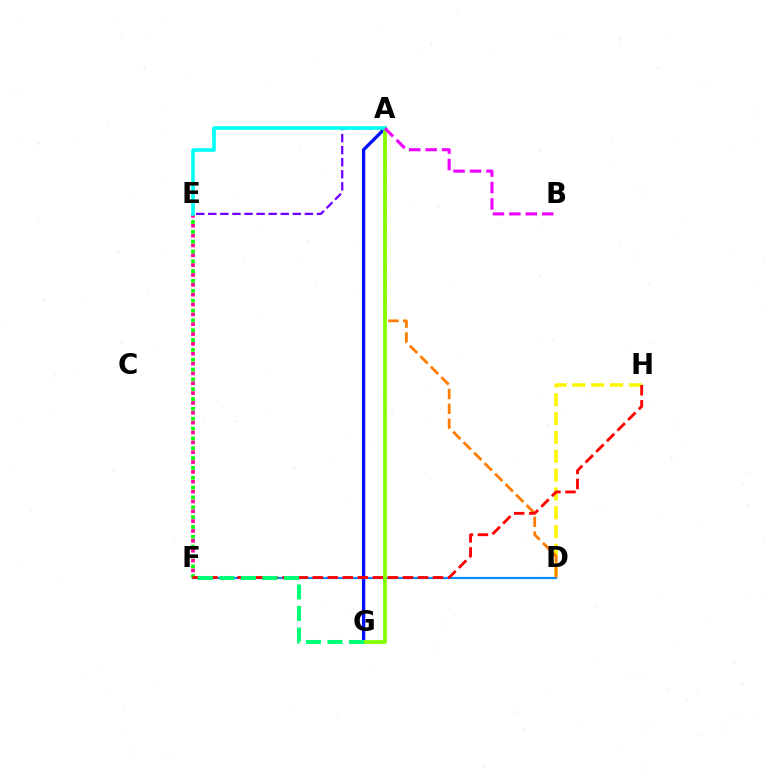{('D', 'H'): [{'color': '#fcf500', 'line_style': 'dashed', 'thickness': 2.56}], ('D', 'F'): [{'color': '#008cff', 'line_style': 'solid', 'thickness': 1.57}], ('A', 'G'): [{'color': '#0010ff', 'line_style': 'solid', 'thickness': 2.38}, {'color': '#84ff00', 'line_style': 'solid', 'thickness': 2.69}], ('E', 'F'): [{'color': '#ff0094', 'line_style': 'dotted', 'thickness': 2.68}, {'color': '#08ff00', 'line_style': 'dotted', 'thickness': 2.67}], ('A', 'D'): [{'color': '#ff7c00', 'line_style': 'dashed', 'thickness': 2.02}], ('F', 'H'): [{'color': '#ff0000', 'line_style': 'dashed', 'thickness': 2.04}], ('F', 'G'): [{'color': '#00ff74', 'line_style': 'dashed', 'thickness': 2.92}], ('A', 'E'): [{'color': '#7200ff', 'line_style': 'dashed', 'thickness': 1.64}, {'color': '#00fff6', 'line_style': 'solid', 'thickness': 2.58}], ('A', 'B'): [{'color': '#ee00ff', 'line_style': 'dashed', 'thickness': 2.23}]}